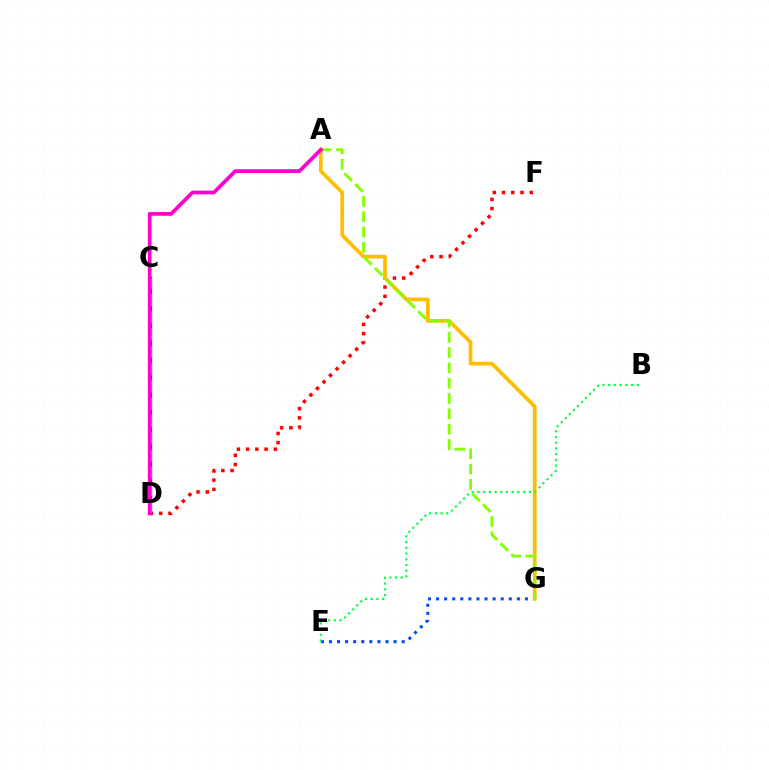{('D', 'F'): [{'color': '#ff0000', 'line_style': 'dotted', 'thickness': 2.51}], ('E', 'G'): [{'color': '#004bff', 'line_style': 'dotted', 'thickness': 2.2}], ('A', 'G'): [{'color': '#ffbd00', 'line_style': 'solid', 'thickness': 2.68}, {'color': '#84ff00', 'line_style': 'dashed', 'thickness': 2.08}], ('C', 'D'): [{'color': '#7200ff', 'line_style': 'solid', 'thickness': 2.36}, {'color': '#00fff6', 'line_style': 'dashed', 'thickness': 2.35}], ('A', 'D'): [{'color': '#ff00cf', 'line_style': 'solid', 'thickness': 2.68}], ('B', 'E'): [{'color': '#00ff39', 'line_style': 'dotted', 'thickness': 1.55}]}